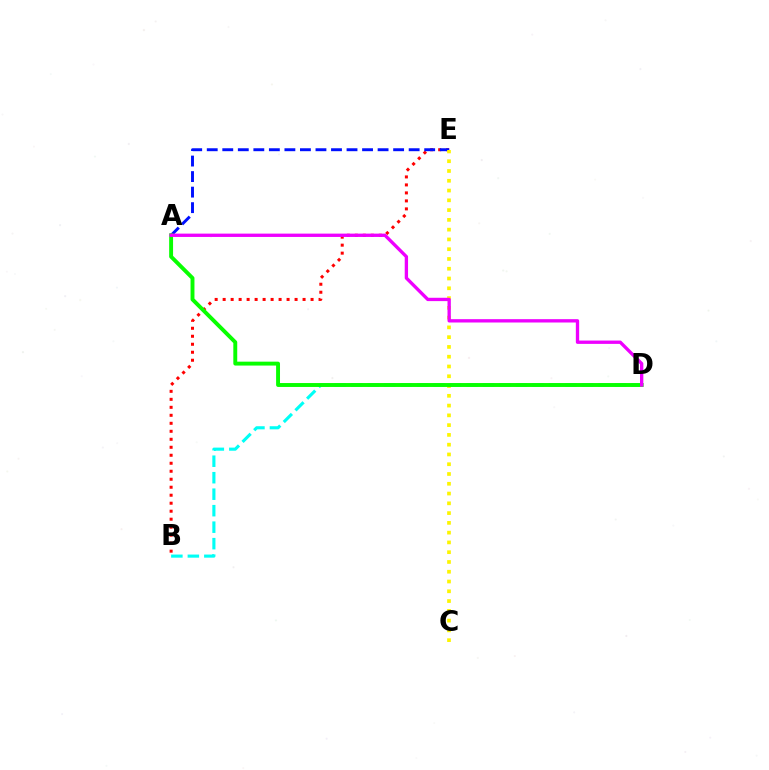{('B', 'E'): [{'color': '#ff0000', 'line_style': 'dotted', 'thickness': 2.17}], ('A', 'E'): [{'color': '#0010ff', 'line_style': 'dashed', 'thickness': 2.11}], ('B', 'D'): [{'color': '#00fff6', 'line_style': 'dashed', 'thickness': 2.24}], ('C', 'E'): [{'color': '#fcf500', 'line_style': 'dotted', 'thickness': 2.66}], ('A', 'D'): [{'color': '#08ff00', 'line_style': 'solid', 'thickness': 2.81}, {'color': '#ee00ff', 'line_style': 'solid', 'thickness': 2.4}]}